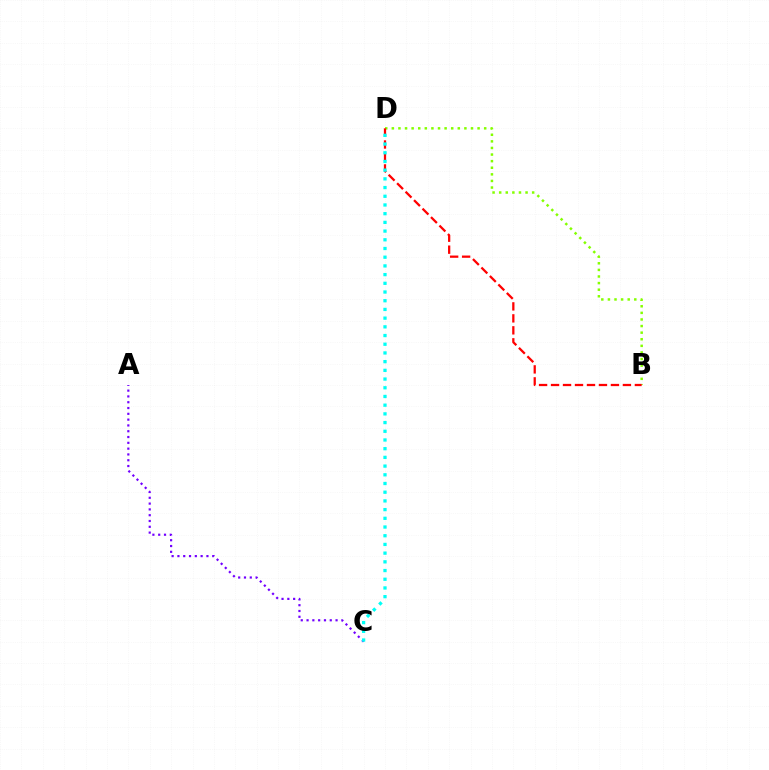{('B', 'D'): [{'color': '#84ff00', 'line_style': 'dotted', 'thickness': 1.79}, {'color': '#ff0000', 'line_style': 'dashed', 'thickness': 1.63}], ('A', 'C'): [{'color': '#7200ff', 'line_style': 'dotted', 'thickness': 1.58}], ('C', 'D'): [{'color': '#00fff6', 'line_style': 'dotted', 'thickness': 2.36}]}